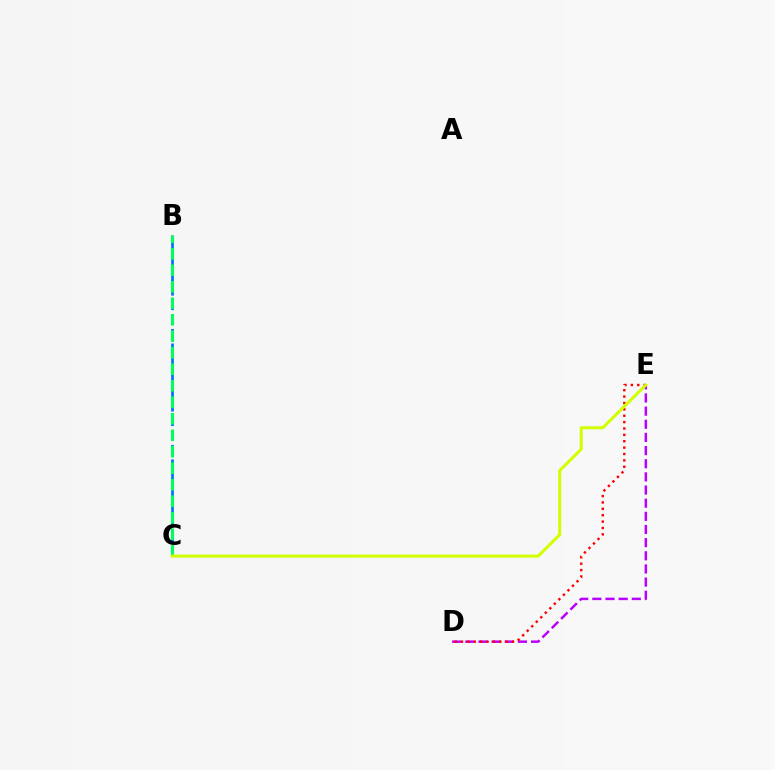{('B', 'C'): [{'color': '#0074ff', 'line_style': 'dashed', 'thickness': 1.97}, {'color': '#00ff5c', 'line_style': 'dashed', 'thickness': 2.24}], ('D', 'E'): [{'color': '#b900ff', 'line_style': 'dashed', 'thickness': 1.79}, {'color': '#ff0000', 'line_style': 'dotted', 'thickness': 1.73}], ('C', 'E'): [{'color': '#d1ff00', 'line_style': 'solid', 'thickness': 2.18}]}